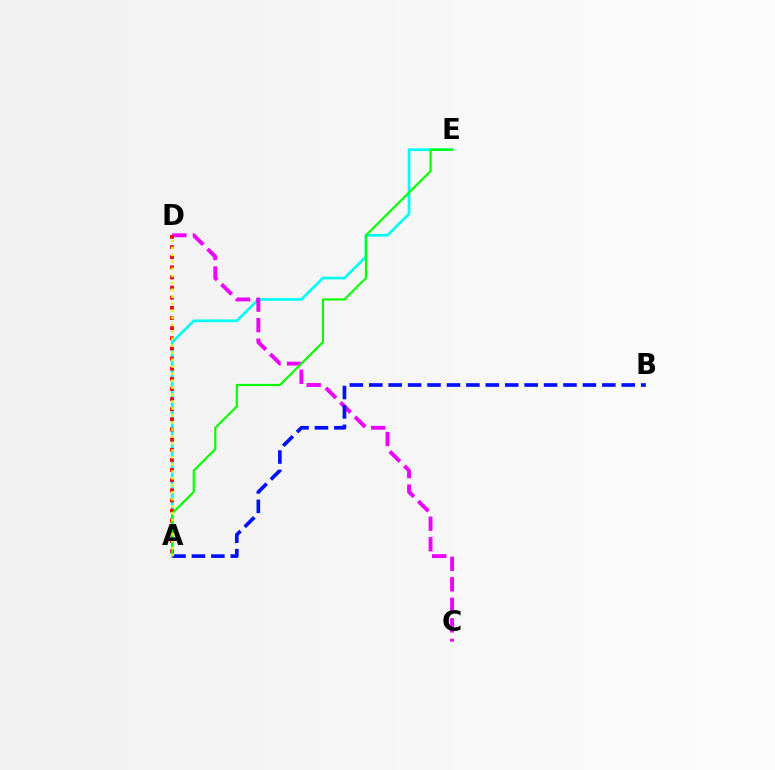{('A', 'E'): [{'color': '#00fff6', 'line_style': 'solid', 'thickness': 1.95}, {'color': '#08ff00', 'line_style': 'solid', 'thickness': 1.58}], ('C', 'D'): [{'color': '#ee00ff', 'line_style': 'dashed', 'thickness': 2.79}], ('A', 'D'): [{'color': '#ff0000', 'line_style': 'dotted', 'thickness': 2.75}, {'color': '#fcf500', 'line_style': 'dotted', 'thickness': 1.9}], ('A', 'B'): [{'color': '#0010ff', 'line_style': 'dashed', 'thickness': 2.64}]}